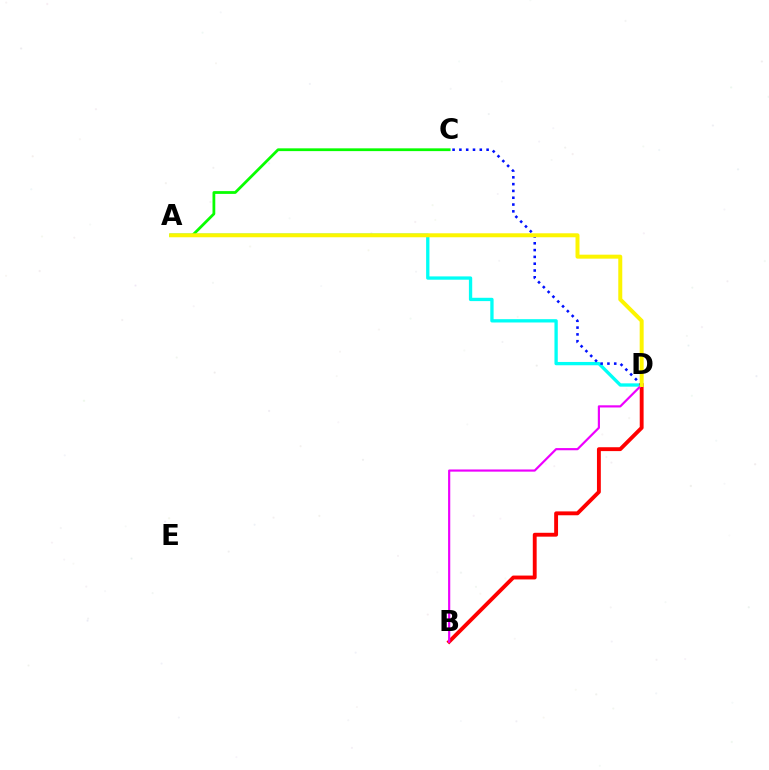{('A', 'D'): [{'color': '#00fff6', 'line_style': 'solid', 'thickness': 2.38}, {'color': '#fcf500', 'line_style': 'solid', 'thickness': 2.87}], ('A', 'C'): [{'color': '#08ff00', 'line_style': 'solid', 'thickness': 2.0}], ('C', 'D'): [{'color': '#0010ff', 'line_style': 'dotted', 'thickness': 1.85}], ('B', 'D'): [{'color': '#ff0000', 'line_style': 'solid', 'thickness': 2.79}, {'color': '#ee00ff', 'line_style': 'solid', 'thickness': 1.57}]}